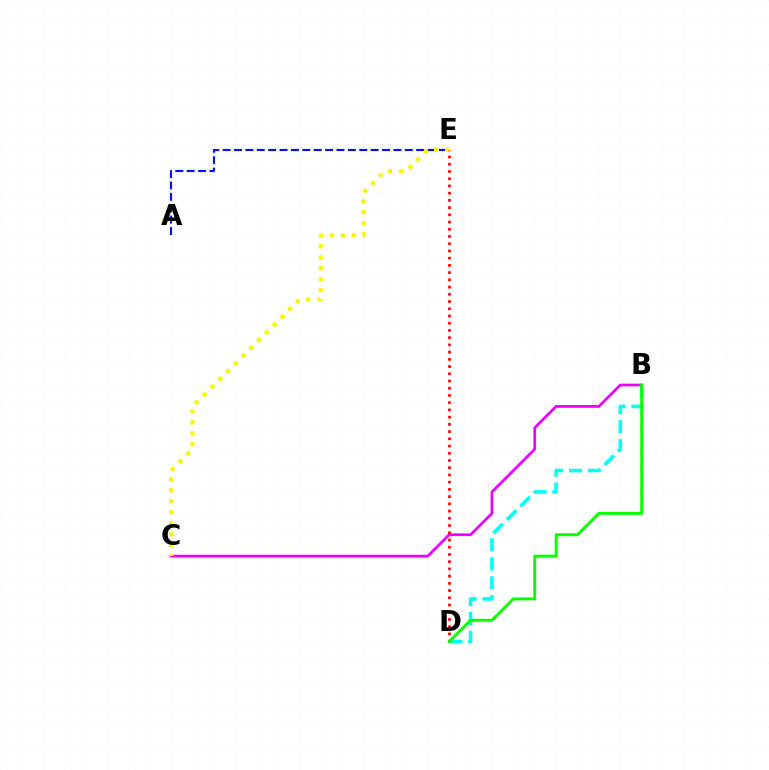{('B', 'D'): [{'color': '#00fff6', 'line_style': 'dashed', 'thickness': 2.58}, {'color': '#08ff00', 'line_style': 'solid', 'thickness': 2.1}], ('B', 'C'): [{'color': '#ee00ff', 'line_style': 'solid', 'thickness': 1.97}], ('A', 'E'): [{'color': '#0010ff', 'line_style': 'dashed', 'thickness': 1.55}], ('C', 'E'): [{'color': '#fcf500', 'line_style': 'dotted', 'thickness': 2.99}], ('D', 'E'): [{'color': '#ff0000', 'line_style': 'dotted', 'thickness': 1.96}]}